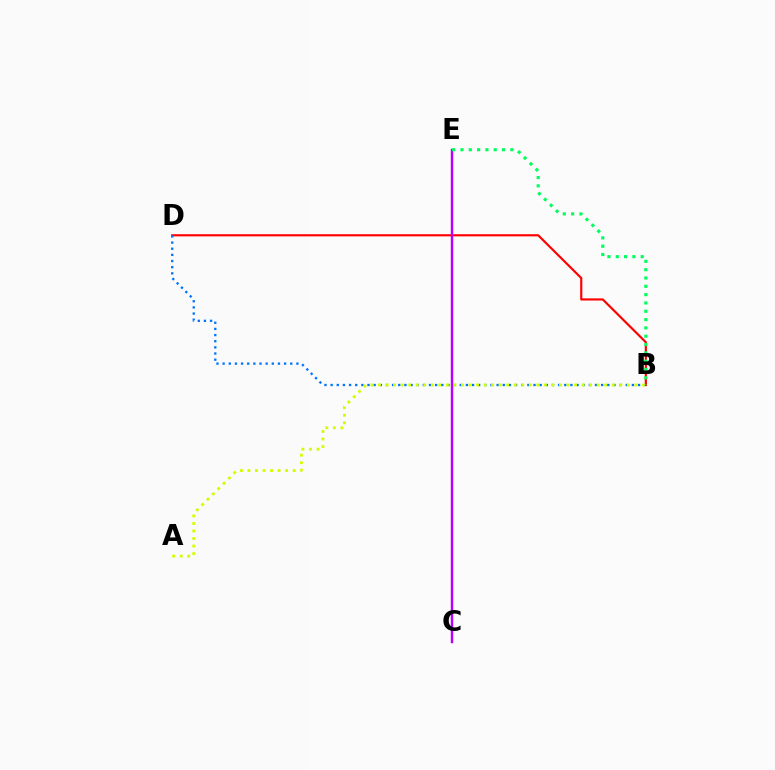{('B', 'D'): [{'color': '#ff0000', 'line_style': 'solid', 'thickness': 1.56}, {'color': '#0074ff', 'line_style': 'dotted', 'thickness': 1.67}], ('C', 'E'): [{'color': '#b900ff', 'line_style': 'solid', 'thickness': 1.74}], ('B', 'E'): [{'color': '#00ff5c', 'line_style': 'dotted', 'thickness': 2.26}], ('A', 'B'): [{'color': '#d1ff00', 'line_style': 'dotted', 'thickness': 2.05}]}